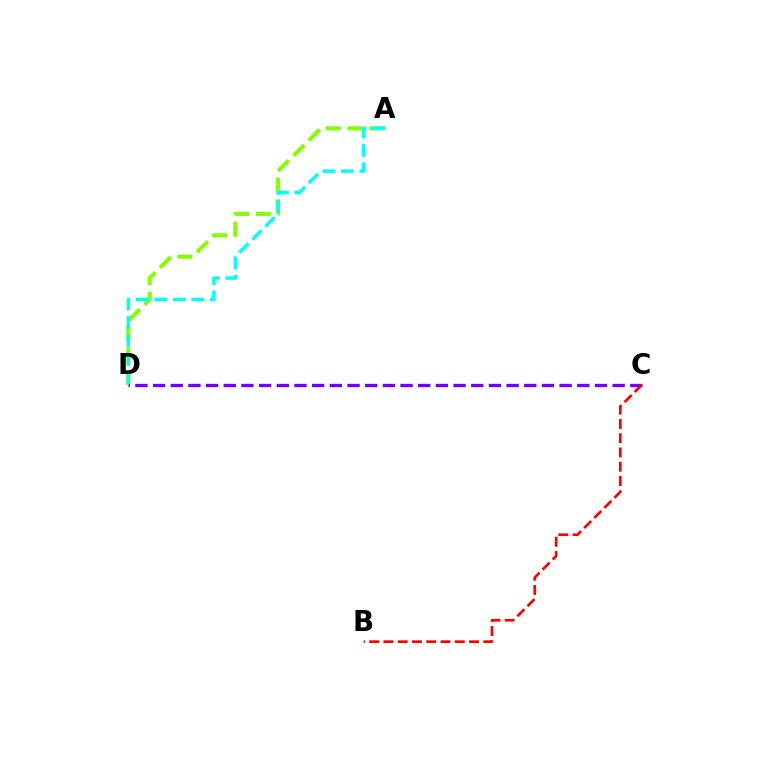{('A', 'D'): [{'color': '#84ff00', 'line_style': 'dashed', 'thickness': 2.95}, {'color': '#00fff6', 'line_style': 'dashed', 'thickness': 2.51}], ('C', 'D'): [{'color': '#7200ff', 'line_style': 'dashed', 'thickness': 2.4}], ('B', 'C'): [{'color': '#ff0000', 'line_style': 'dashed', 'thickness': 1.94}]}